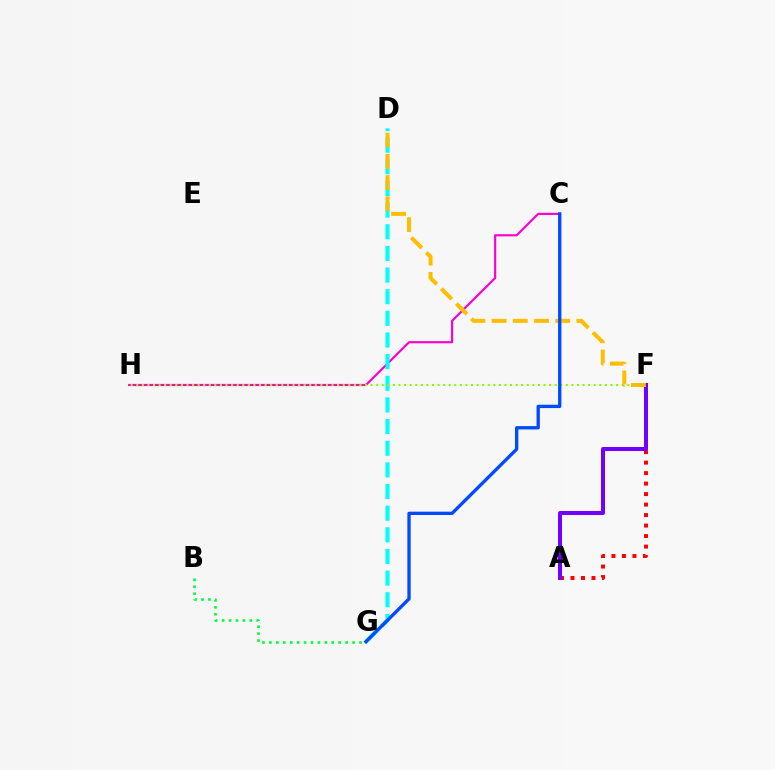{('C', 'H'): [{'color': '#ff00cf', 'line_style': 'solid', 'thickness': 1.56}], ('A', 'F'): [{'color': '#ff0000', 'line_style': 'dotted', 'thickness': 2.85}, {'color': '#7200ff', 'line_style': 'solid', 'thickness': 2.89}], ('D', 'G'): [{'color': '#00fff6', 'line_style': 'dashed', 'thickness': 2.94}], ('B', 'G'): [{'color': '#00ff39', 'line_style': 'dotted', 'thickness': 1.88}], ('F', 'H'): [{'color': '#84ff00', 'line_style': 'dotted', 'thickness': 1.52}], ('D', 'F'): [{'color': '#ffbd00', 'line_style': 'dashed', 'thickness': 2.88}], ('C', 'G'): [{'color': '#004bff', 'line_style': 'solid', 'thickness': 2.4}]}